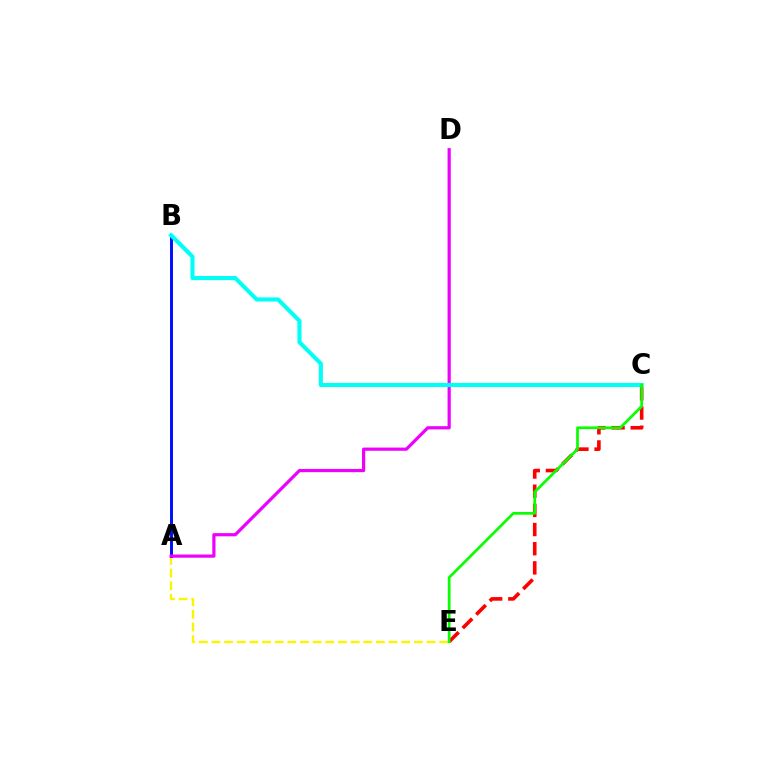{('A', 'E'): [{'color': '#fcf500', 'line_style': 'dashed', 'thickness': 1.72}], ('C', 'E'): [{'color': '#ff0000', 'line_style': 'dashed', 'thickness': 2.6}, {'color': '#08ff00', 'line_style': 'solid', 'thickness': 1.96}], ('A', 'B'): [{'color': '#0010ff', 'line_style': 'solid', 'thickness': 2.13}], ('A', 'D'): [{'color': '#ee00ff', 'line_style': 'solid', 'thickness': 2.31}], ('B', 'C'): [{'color': '#00fff6', 'line_style': 'solid', 'thickness': 2.96}]}